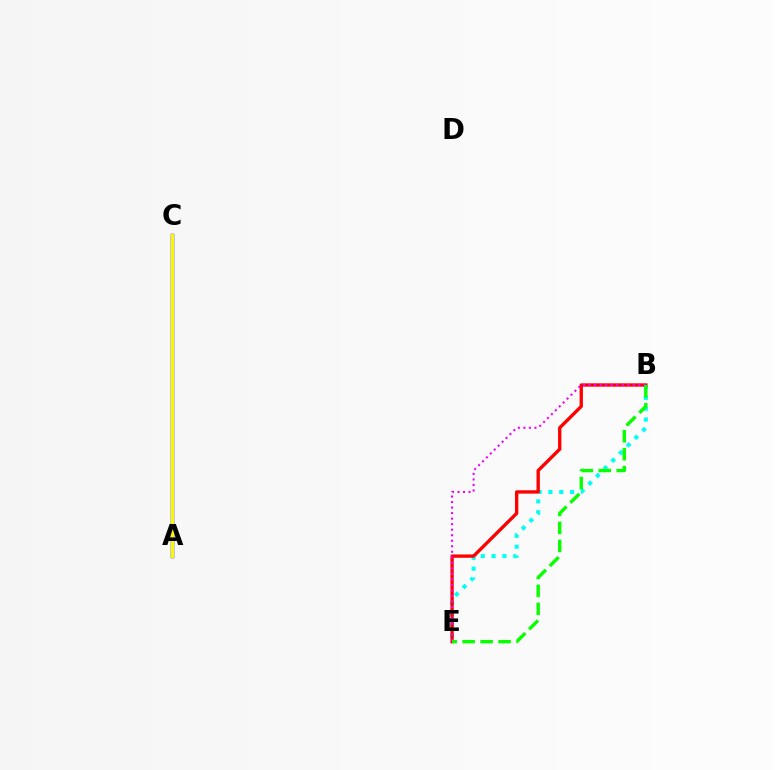{('A', 'C'): [{'color': '#0010ff', 'line_style': 'solid', 'thickness': 2.5}, {'color': '#fcf500', 'line_style': 'solid', 'thickness': 2.33}], ('B', 'E'): [{'color': '#00fff6', 'line_style': 'dotted', 'thickness': 2.95}, {'color': '#ff0000', 'line_style': 'solid', 'thickness': 2.41}, {'color': '#ee00ff', 'line_style': 'dotted', 'thickness': 1.5}, {'color': '#08ff00', 'line_style': 'dashed', 'thickness': 2.44}]}